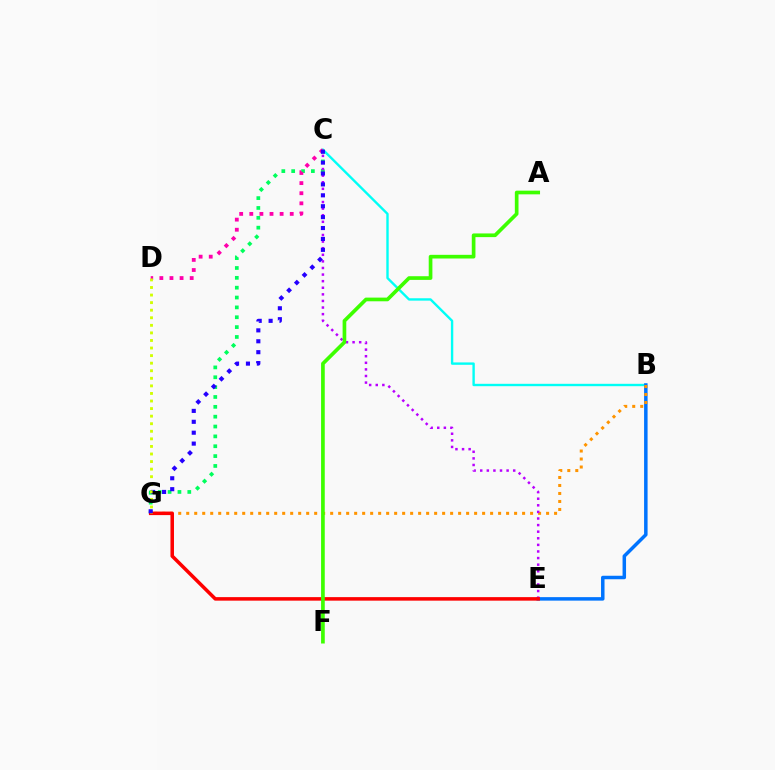{('B', 'C'): [{'color': '#00fff6', 'line_style': 'solid', 'thickness': 1.71}], ('C', 'G'): [{'color': '#00ff5c', 'line_style': 'dotted', 'thickness': 2.68}, {'color': '#2500ff', 'line_style': 'dotted', 'thickness': 2.96}], ('B', 'E'): [{'color': '#0074ff', 'line_style': 'solid', 'thickness': 2.52}], ('B', 'G'): [{'color': '#ff9400', 'line_style': 'dotted', 'thickness': 2.17}], ('C', 'E'): [{'color': '#b900ff', 'line_style': 'dotted', 'thickness': 1.79}], ('C', 'D'): [{'color': '#ff00ac', 'line_style': 'dotted', 'thickness': 2.75}], ('E', 'G'): [{'color': '#ff0000', 'line_style': 'solid', 'thickness': 2.54}], ('A', 'F'): [{'color': '#3dff00', 'line_style': 'solid', 'thickness': 2.65}], ('D', 'G'): [{'color': '#d1ff00', 'line_style': 'dotted', 'thickness': 2.06}]}